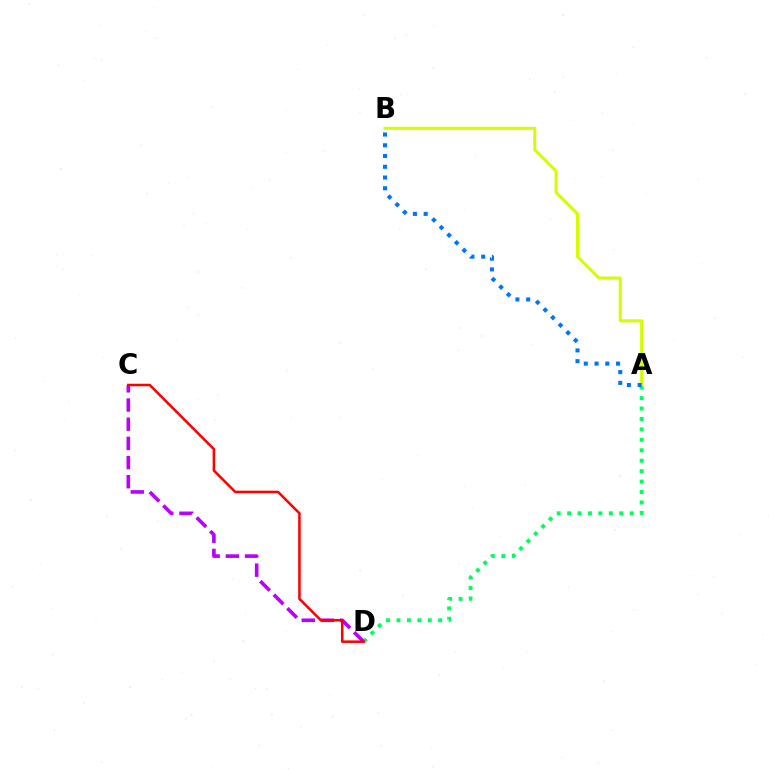{('A', 'D'): [{'color': '#00ff5c', 'line_style': 'dotted', 'thickness': 2.83}], ('C', 'D'): [{'color': '#b900ff', 'line_style': 'dashed', 'thickness': 2.6}, {'color': '#ff0000', 'line_style': 'solid', 'thickness': 1.82}], ('A', 'B'): [{'color': '#d1ff00', 'line_style': 'solid', 'thickness': 2.19}, {'color': '#0074ff', 'line_style': 'dotted', 'thickness': 2.92}]}